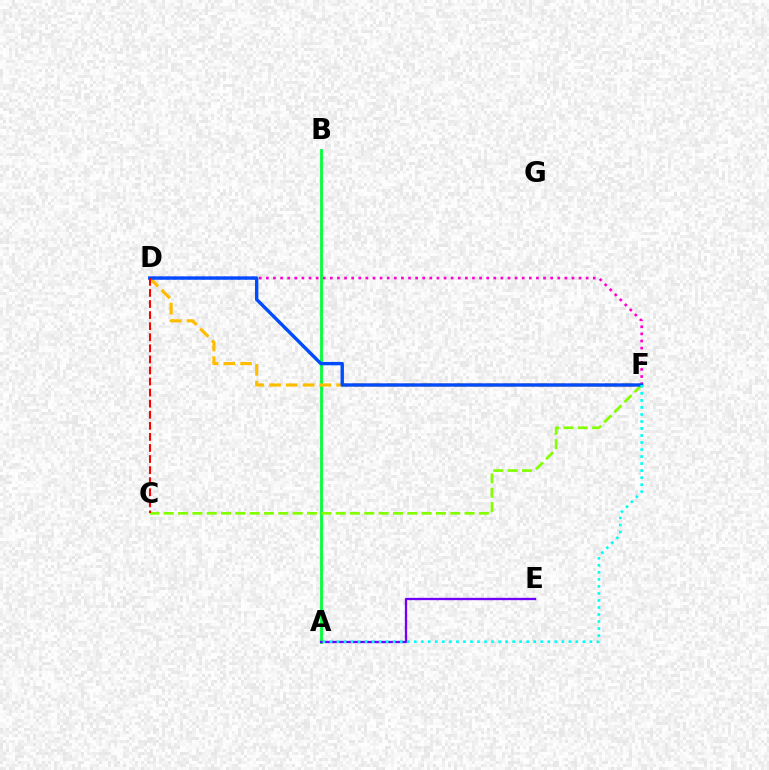{('D', 'F'): [{'color': '#ff00cf', 'line_style': 'dotted', 'thickness': 1.93}, {'color': '#ffbd00', 'line_style': 'dashed', 'thickness': 2.28}, {'color': '#004bff', 'line_style': 'solid', 'thickness': 2.44}], ('A', 'B'): [{'color': '#00ff39', 'line_style': 'solid', 'thickness': 2.0}], ('A', 'E'): [{'color': '#7200ff', 'line_style': 'solid', 'thickness': 1.67}], ('C', 'F'): [{'color': '#84ff00', 'line_style': 'dashed', 'thickness': 1.95}], ('C', 'D'): [{'color': '#ff0000', 'line_style': 'dashed', 'thickness': 1.5}], ('A', 'F'): [{'color': '#00fff6', 'line_style': 'dotted', 'thickness': 1.91}]}